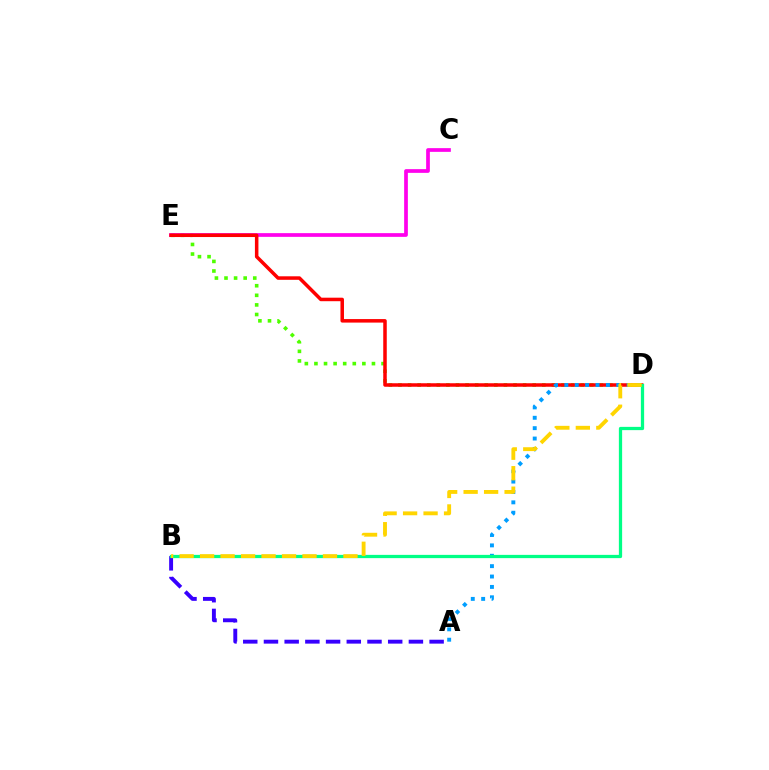{('D', 'E'): [{'color': '#4fff00', 'line_style': 'dotted', 'thickness': 2.6}, {'color': '#ff0000', 'line_style': 'solid', 'thickness': 2.53}], ('C', 'E'): [{'color': '#ff00ed', 'line_style': 'solid', 'thickness': 2.67}], ('A', 'D'): [{'color': '#009eff', 'line_style': 'dotted', 'thickness': 2.82}], ('A', 'B'): [{'color': '#3700ff', 'line_style': 'dashed', 'thickness': 2.81}], ('B', 'D'): [{'color': '#00ff86', 'line_style': 'solid', 'thickness': 2.35}, {'color': '#ffd500', 'line_style': 'dashed', 'thickness': 2.78}]}